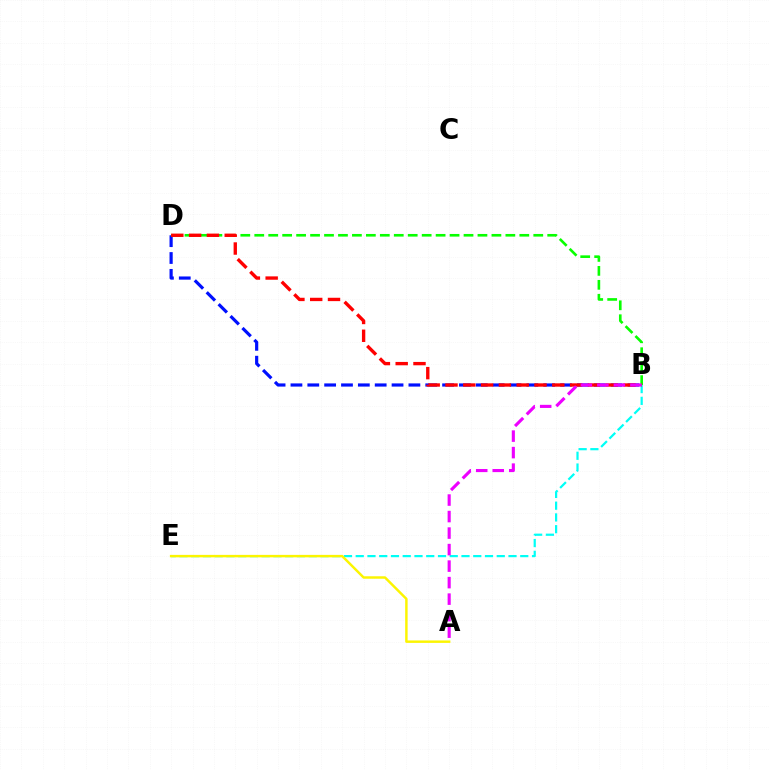{('B', 'E'): [{'color': '#00fff6', 'line_style': 'dashed', 'thickness': 1.6}], ('B', 'D'): [{'color': '#0010ff', 'line_style': 'dashed', 'thickness': 2.29}, {'color': '#08ff00', 'line_style': 'dashed', 'thickness': 1.9}, {'color': '#ff0000', 'line_style': 'dashed', 'thickness': 2.42}], ('A', 'B'): [{'color': '#ee00ff', 'line_style': 'dashed', 'thickness': 2.24}], ('A', 'E'): [{'color': '#fcf500', 'line_style': 'solid', 'thickness': 1.77}]}